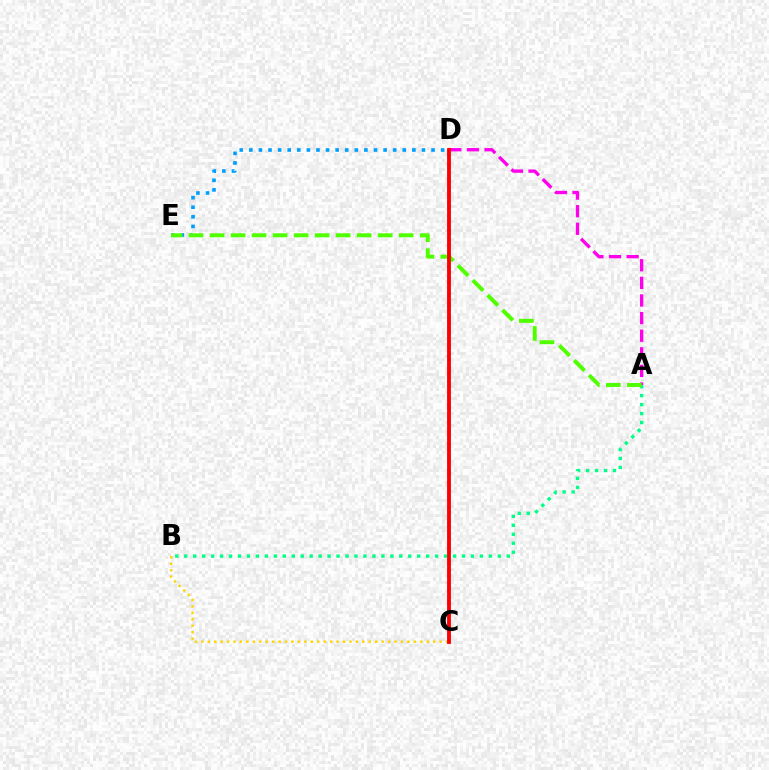{('D', 'E'): [{'color': '#009eff', 'line_style': 'dotted', 'thickness': 2.61}], ('B', 'C'): [{'color': '#ffd500', 'line_style': 'dotted', 'thickness': 1.75}], ('C', 'D'): [{'color': '#3700ff', 'line_style': 'dashed', 'thickness': 1.73}, {'color': '#ff0000', 'line_style': 'solid', 'thickness': 2.76}], ('A', 'D'): [{'color': '#ff00ed', 'line_style': 'dashed', 'thickness': 2.39}], ('A', 'B'): [{'color': '#00ff86', 'line_style': 'dotted', 'thickness': 2.43}], ('A', 'E'): [{'color': '#4fff00', 'line_style': 'dashed', 'thickness': 2.85}]}